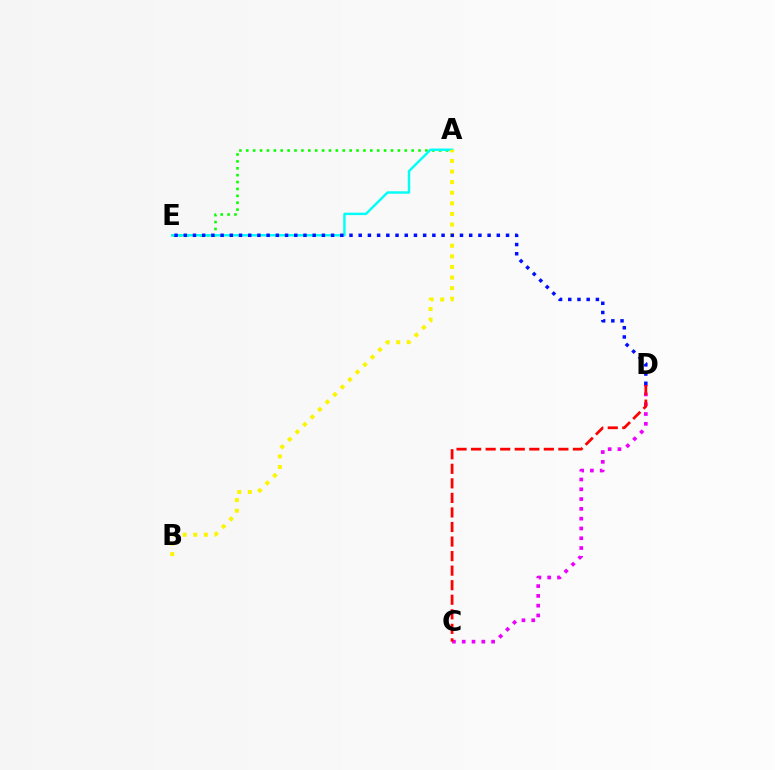{('A', 'E'): [{'color': '#08ff00', 'line_style': 'dotted', 'thickness': 1.87}, {'color': '#00fff6', 'line_style': 'solid', 'thickness': 1.74}], ('C', 'D'): [{'color': '#ee00ff', 'line_style': 'dotted', 'thickness': 2.66}, {'color': '#ff0000', 'line_style': 'dashed', 'thickness': 1.98}], ('A', 'B'): [{'color': '#fcf500', 'line_style': 'dotted', 'thickness': 2.88}], ('D', 'E'): [{'color': '#0010ff', 'line_style': 'dotted', 'thickness': 2.5}]}